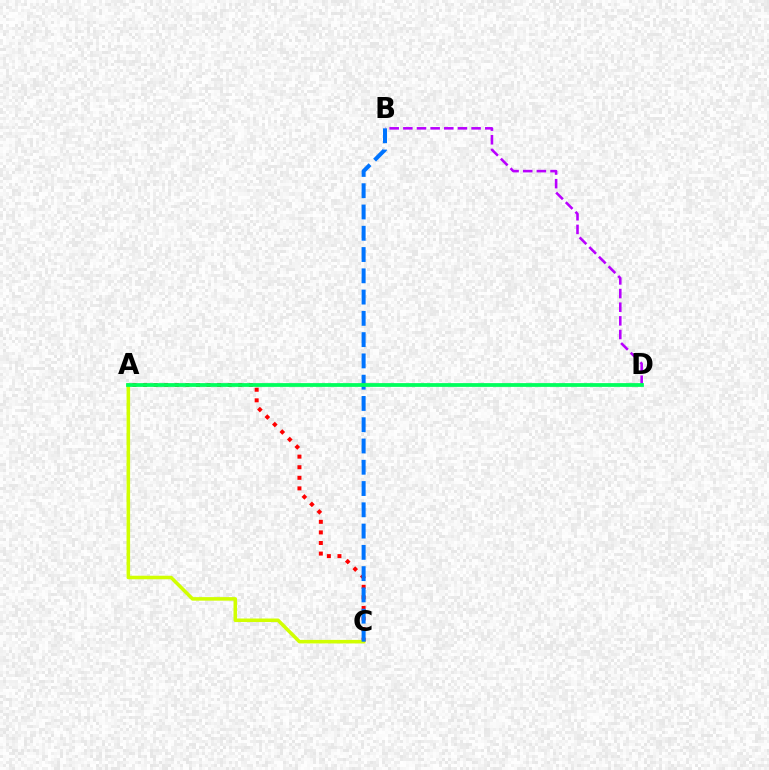{('A', 'C'): [{'color': '#ff0000', 'line_style': 'dotted', 'thickness': 2.87}, {'color': '#d1ff00', 'line_style': 'solid', 'thickness': 2.55}], ('B', 'D'): [{'color': '#b900ff', 'line_style': 'dashed', 'thickness': 1.85}], ('B', 'C'): [{'color': '#0074ff', 'line_style': 'dashed', 'thickness': 2.89}], ('A', 'D'): [{'color': '#00ff5c', 'line_style': 'solid', 'thickness': 2.71}]}